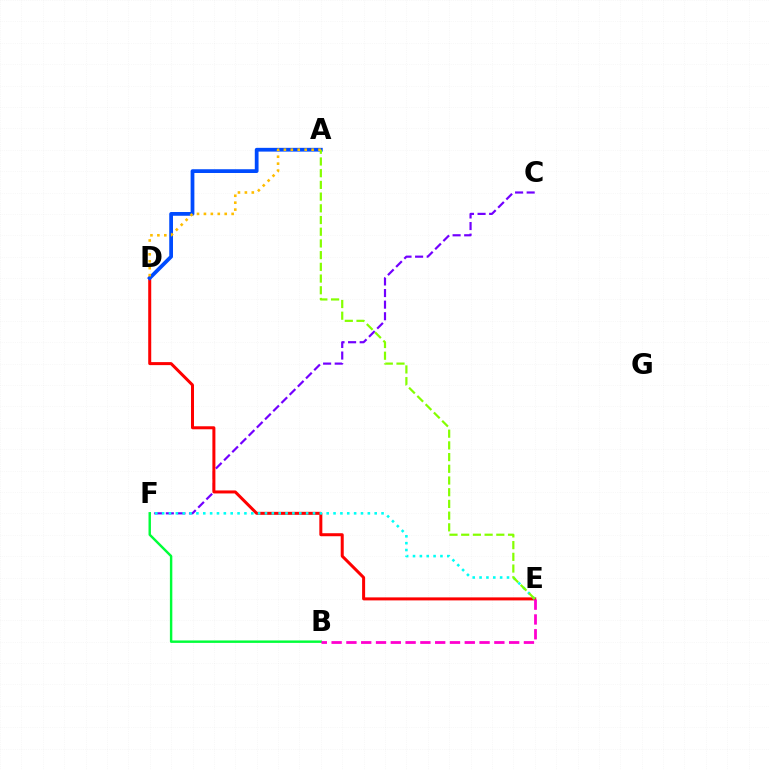{('C', 'F'): [{'color': '#7200ff', 'line_style': 'dashed', 'thickness': 1.57}], ('D', 'E'): [{'color': '#ff0000', 'line_style': 'solid', 'thickness': 2.17}], ('E', 'F'): [{'color': '#00fff6', 'line_style': 'dotted', 'thickness': 1.86}], ('B', 'F'): [{'color': '#00ff39', 'line_style': 'solid', 'thickness': 1.75}], ('B', 'E'): [{'color': '#ff00cf', 'line_style': 'dashed', 'thickness': 2.01}], ('A', 'D'): [{'color': '#004bff', 'line_style': 'solid', 'thickness': 2.71}, {'color': '#ffbd00', 'line_style': 'dotted', 'thickness': 1.88}], ('A', 'E'): [{'color': '#84ff00', 'line_style': 'dashed', 'thickness': 1.59}]}